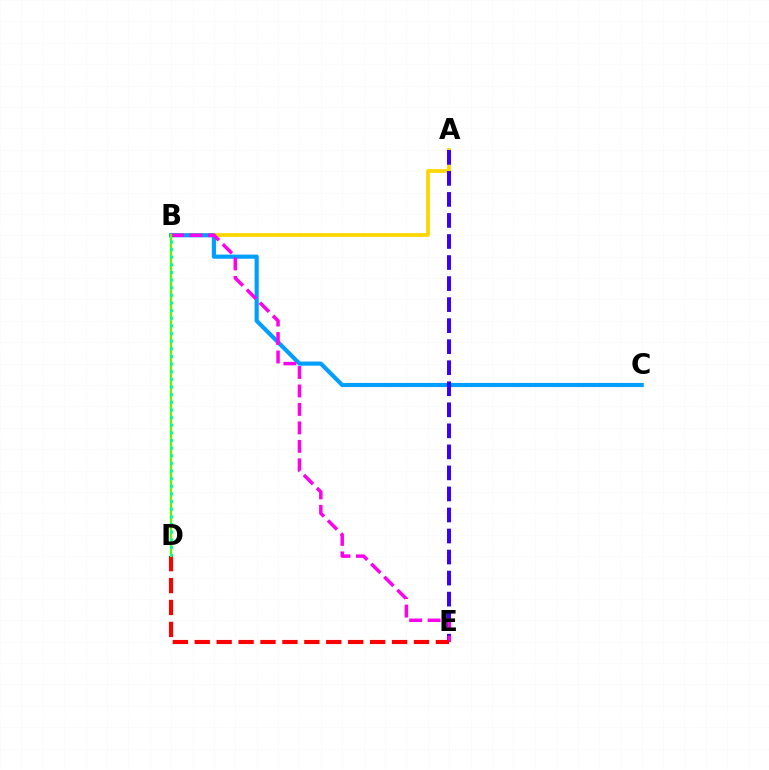{('A', 'B'): [{'color': '#ffd500', 'line_style': 'solid', 'thickness': 2.68}], ('B', 'C'): [{'color': '#009eff', 'line_style': 'solid', 'thickness': 2.98}], ('A', 'E'): [{'color': '#3700ff', 'line_style': 'dashed', 'thickness': 2.86}], ('B', 'E'): [{'color': '#ff00ed', 'line_style': 'dashed', 'thickness': 2.51}], ('D', 'E'): [{'color': '#ff0000', 'line_style': 'dashed', 'thickness': 2.98}], ('B', 'D'): [{'color': '#4fff00', 'line_style': 'solid', 'thickness': 1.62}, {'color': '#00ff86', 'line_style': 'dotted', 'thickness': 2.08}]}